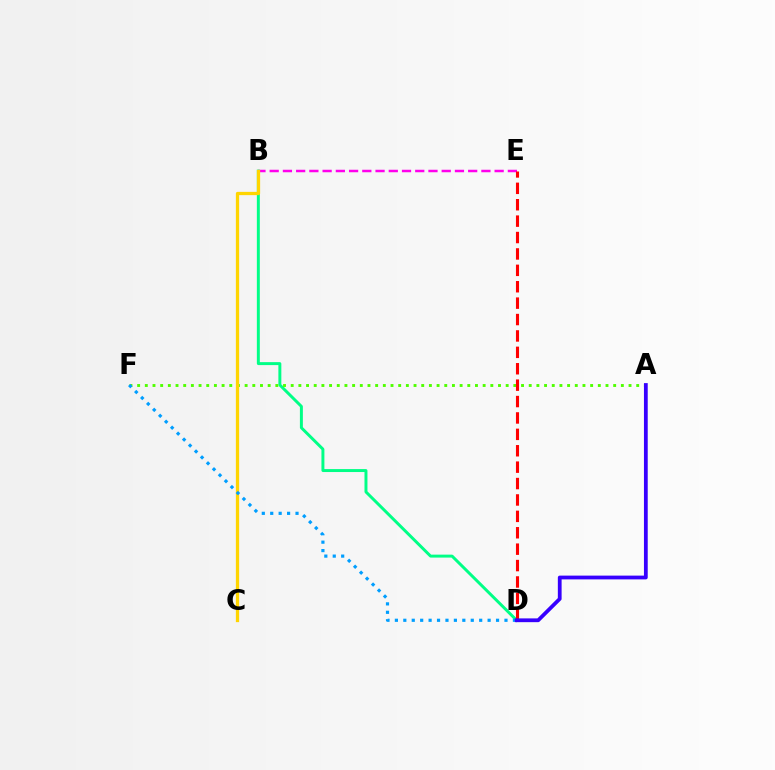{('B', 'E'): [{'color': '#ff00ed', 'line_style': 'dashed', 'thickness': 1.8}], ('B', 'D'): [{'color': '#00ff86', 'line_style': 'solid', 'thickness': 2.13}], ('A', 'F'): [{'color': '#4fff00', 'line_style': 'dotted', 'thickness': 2.09}], ('D', 'E'): [{'color': '#ff0000', 'line_style': 'dashed', 'thickness': 2.23}], ('B', 'C'): [{'color': '#ffd500', 'line_style': 'solid', 'thickness': 2.35}], ('D', 'F'): [{'color': '#009eff', 'line_style': 'dotted', 'thickness': 2.29}], ('A', 'D'): [{'color': '#3700ff', 'line_style': 'solid', 'thickness': 2.72}]}